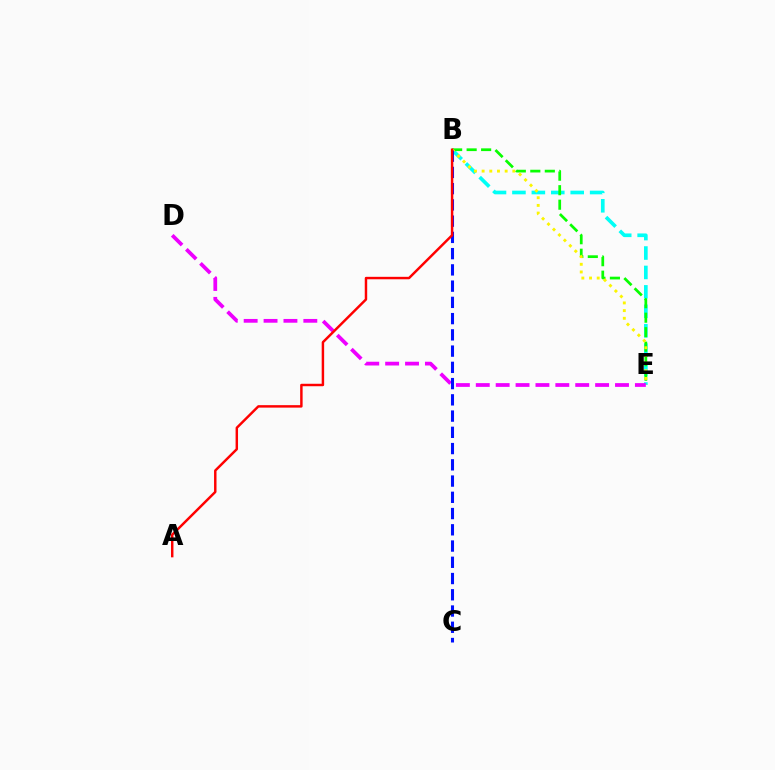{('B', 'E'): [{'color': '#00fff6', 'line_style': 'dashed', 'thickness': 2.64}, {'color': '#08ff00', 'line_style': 'dashed', 'thickness': 1.97}, {'color': '#fcf500', 'line_style': 'dotted', 'thickness': 2.09}], ('D', 'E'): [{'color': '#ee00ff', 'line_style': 'dashed', 'thickness': 2.7}], ('B', 'C'): [{'color': '#0010ff', 'line_style': 'dashed', 'thickness': 2.21}], ('A', 'B'): [{'color': '#ff0000', 'line_style': 'solid', 'thickness': 1.77}]}